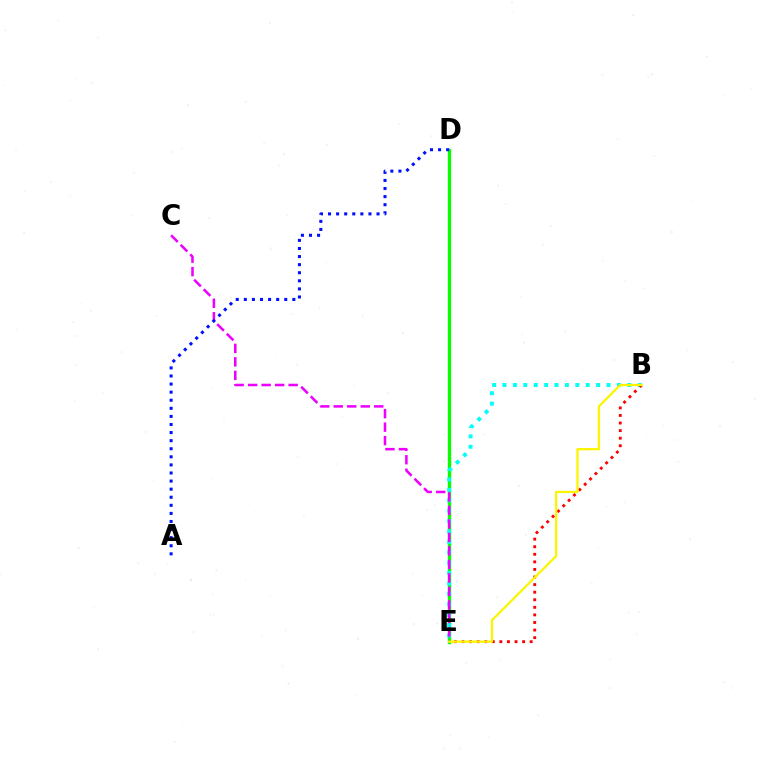{('D', 'E'): [{'color': '#08ff00', 'line_style': 'solid', 'thickness': 2.41}], ('B', 'E'): [{'color': '#00fff6', 'line_style': 'dotted', 'thickness': 2.83}, {'color': '#ff0000', 'line_style': 'dotted', 'thickness': 2.06}, {'color': '#fcf500', 'line_style': 'solid', 'thickness': 1.63}], ('C', 'E'): [{'color': '#ee00ff', 'line_style': 'dashed', 'thickness': 1.83}], ('A', 'D'): [{'color': '#0010ff', 'line_style': 'dotted', 'thickness': 2.2}]}